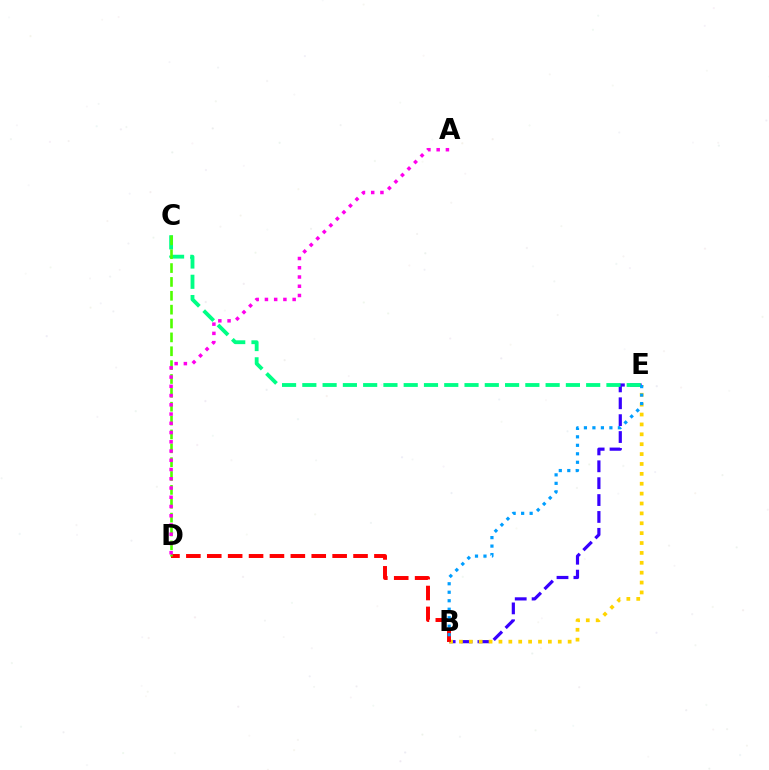{('B', 'E'): [{'color': '#3700ff', 'line_style': 'dashed', 'thickness': 2.29}, {'color': '#ffd500', 'line_style': 'dotted', 'thickness': 2.69}, {'color': '#009eff', 'line_style': 'dotted', 'thickness': 2.31}], ('B', 'D'): [{'color': '#ff0000', 'line_style': 'dashed', 'thickness': 2.84}], ('C', 'E'): [{'color': '#00ff86', 'line_style': 'dashed', 'thickness': 2.75}], ('C', 'D'): [{'color': '#4fff00', 'line_style': 'dashed', 'thickness': 1.88}], ('A', 'D'): [{'color': '#ff00ed', 'line_style': 'dotted', 'thickness': 2.51}]}